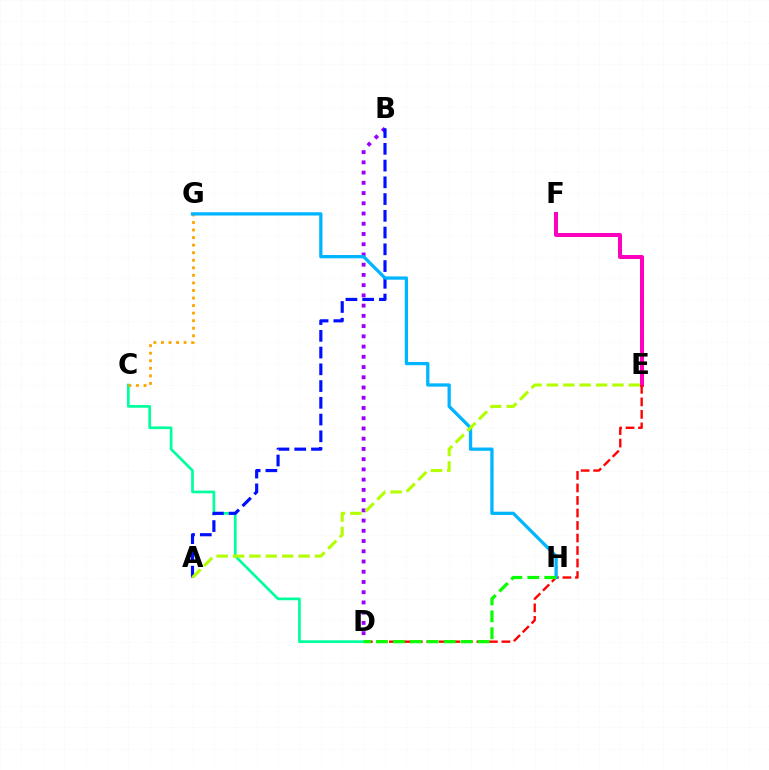{('E', 'F'): [{'color': '#ff00bd', 'line_style': 'solid', 'thickness': 2.88}], ('D', 'E'): [{'color': '#ff0000', 'line_style': 'dashed', 'thickness': 1.7}], ('B', 'D'): [{'color': '#9b00ff', 'line_style': 'dotted', 'thickness': 2.78}], ('C', 'D'): [{'color': '#00ff9d', 'line_style': 'solid', 'thickness': 1.95}], ('C', 'G'): [{'color': '#ffa500', 'line_style': 'dotted', 'thickness': 2.05}], ('A', 'B'): [{'color': '#0010ff', 'line_style': 'dashed', 'thickness': 2.27}], ('G', 'H'): [{'color': '#00b5ff', 'line_style': 'solid', 'thickness': 2.36}], ('D', 'H'): [{'color': '#08ff00', 'line_style': 'dashed', 'thickness': 2.3}], ('A', 'E'): [{'color': '#b3ff00', 'line_style': 'dashed', 'thickness': 2.23}]}